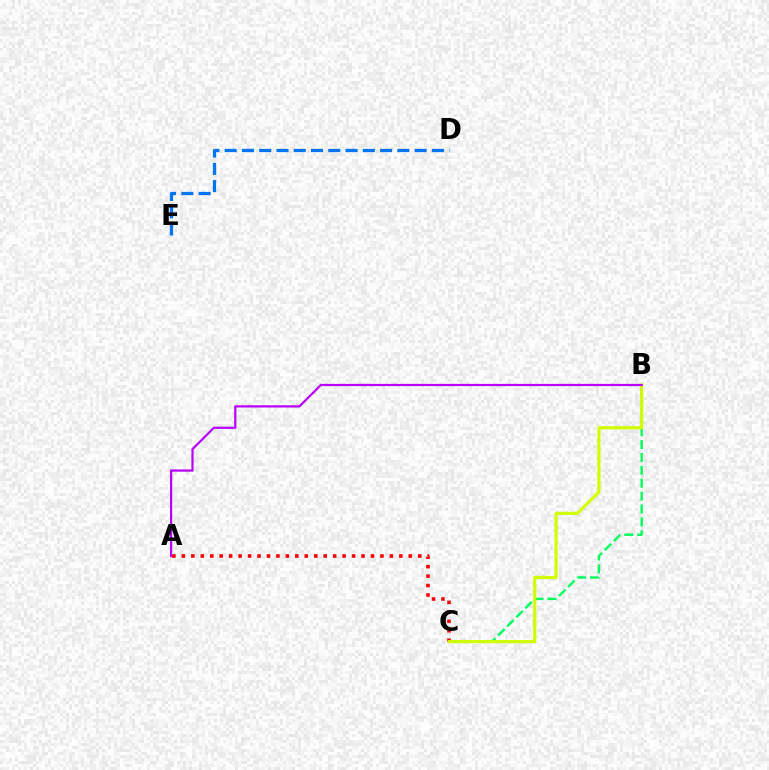{('B', 'C'): [{'color': '#00ff5c', 'line_style': 'dashed', 'thickness': 1.75}, {'color': '#d1ff00', 'line_style': 'solid', 'thickness': 2.26}], ('A', 'C'): [{'color': '#ff0000', 'line_style': 'dotted', 'thickness': 2.57}], ('D', 'E'): [{'color': '#0074ff', 'line_style': 'dashed', 'thickness': 2.35}], ('A', 'B'): [{'color': '#b900ff', 'line_style': 'solid', 'thickness': 1.6}]}